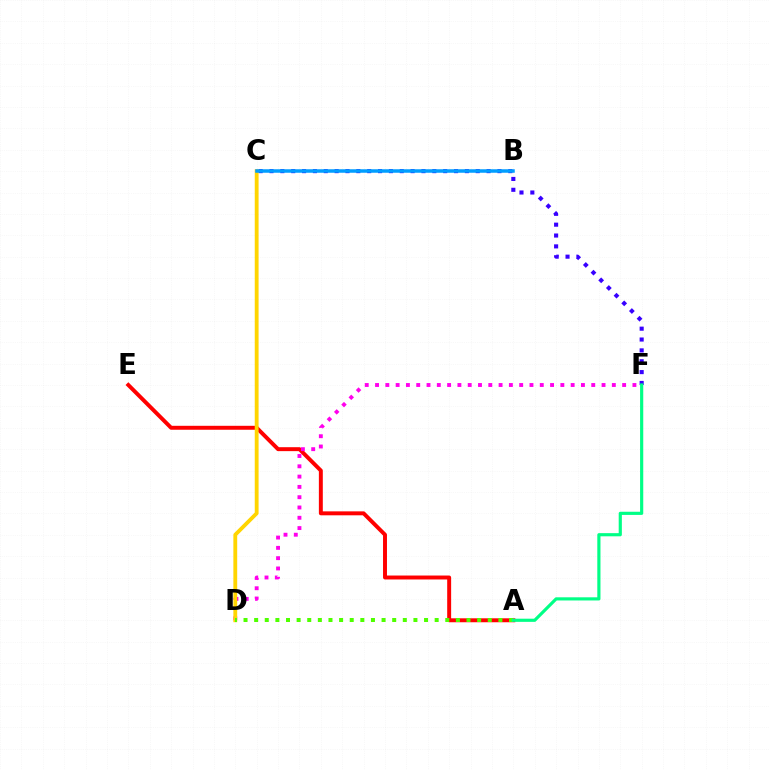{('C', 'F'): [{'color': '#3700ff', 'line_style': 'dotted', 'thickness': 2.95}], ('A', 'E'): [{'color': '#ff0000', 'line_style': 'solid', 'thickness': 2.84}], ('D', 'F'): [{'color': '#ff00ed', 'line_style': 'dotted', 'thickness': 2.8}], ('C', 'D'): [{'color': '#ffd500', 'line_style': 'solid', 'thickness': 2.76}], ('A', 'D'): [{'color': '#4fff00', 'line_style': 'dotted', 'thickness': 2.89}], ('B', 'C'): [{'color': '#009eff', 'line_style': 'solid', 'thickness': 2.53}], ('A', 'F'): [{'color': '#00ff86', 'line_style': 'solid', 'thickness': 2.28}]}